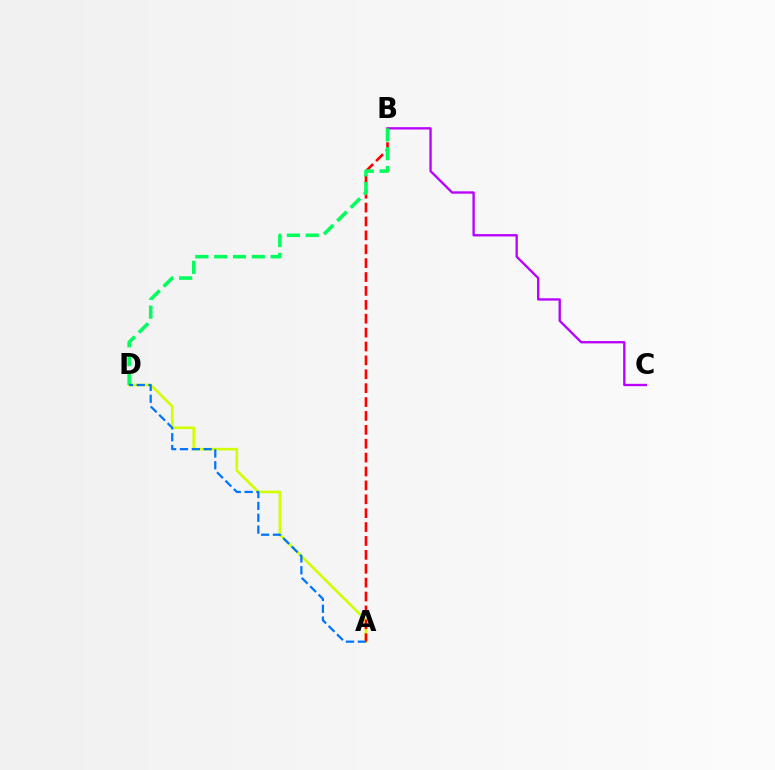{('B', 'C'): [{'color': '#b900ff', 'line_style': 'solid', 'thickness': 1.68}], ('A', 'D'): [{'color': '#d1ff00', 'line_style': 'solid', 'thickness': 1.89}, {'color': '#0074ff', 'line_style': 'dashed', 'thickness': 1.61}], ('A', 'B'): [{'color': '#ff0000', 'line_style': 'dashed', 'thickness': 1.89}], ('B', 'D'): [{'color': '#00ff5c', 'line_style': 'dashed', 'thickness': 2.56}]}